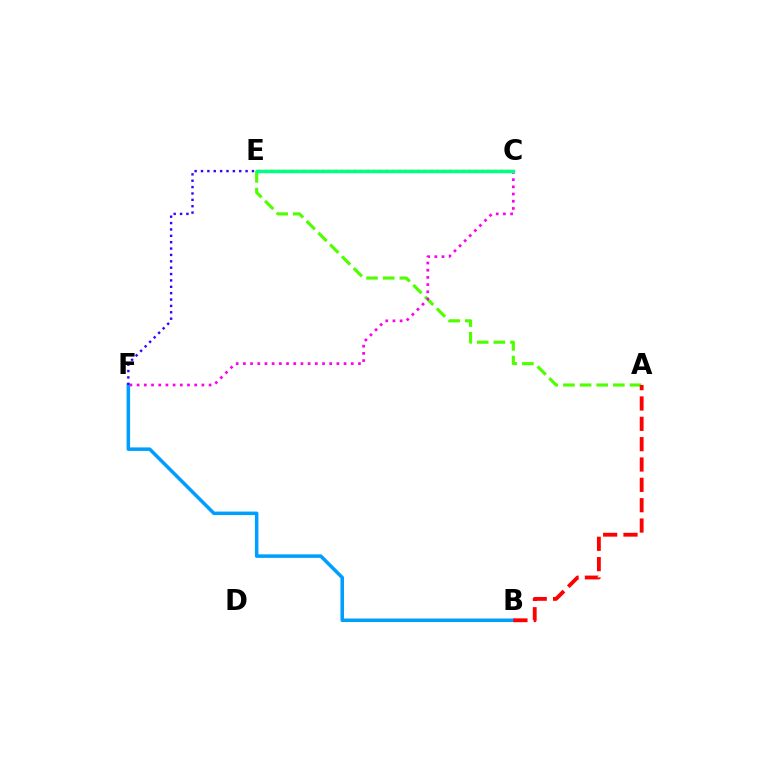{('B', 'F'): [{'color': '#009eff', 'line_style': 'solid', 'thickness': 2.54}], ('C', 'F'): [{'color': '#3700ff', 'line_style': 'dotted', 'thickness': 1.73}, {'color': '#ff00ed', 'line_style': 'dotted', 'thickness': 1.95}], ('C', 'E'): [{'color': '#ffd500', 'line_style': 'solid', 'thickness': 1.69}, {'color': '#00ff86', 'line_style': 'solid', 'thickness': 2.49}], ('A', 'E'): [{'color': '#4fff00', 'line_style': 'dashed', 'thickness': 2.26}], ('A', 'B'): [{'color': '#ff0000', 'line_style': 'dashed', 'thickness': 2.76}]}